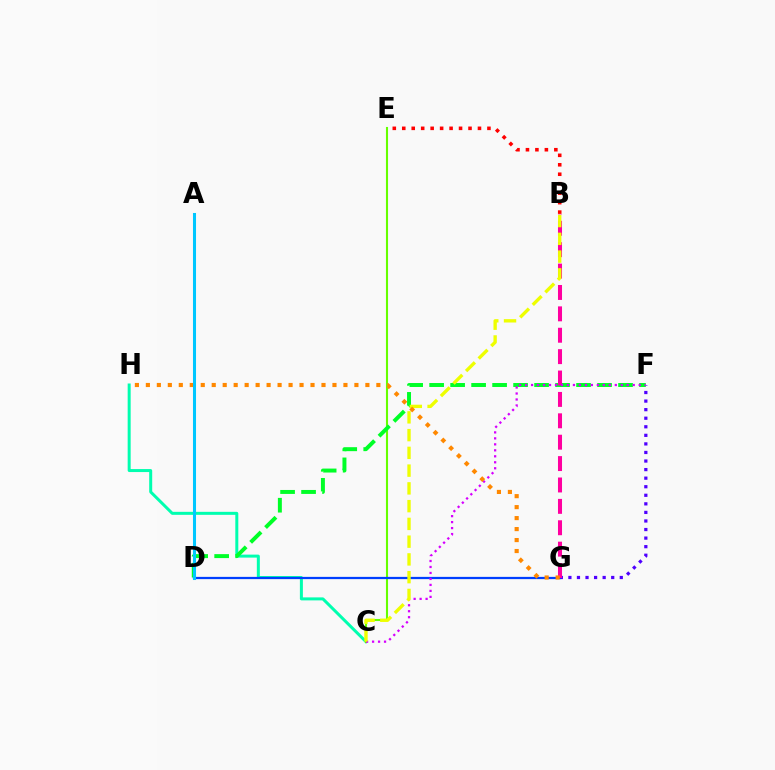{('C', 'H'): [{'color': '#00ffaf', 'line_style': 'solid', 'thickness': 2.16}], ('C', 'E'): [{'color': '#66ff00', 'line_style': 'solid', 'thickness': 1.5}], ('F', 'G'): [{'color': '#4f00ff', 'line_style': 'dotted', 'thickness': 2.33}], ('D', 'F'): [{'color': '#00ff27', 'line_style': 'dashed', 'thickness': 2.85}], ('D', 'G'): [{'color': '#003fff', 'line_style': 'solid', 'thickness': 1.61}], ('B', 'G'): [{'color': '#ff00a0', 'line_style': 'dashed', 'thickness': 2.91}], ('C', 'F'): [{'color': '#d600ff', 'line_style': 'dotted', 'thickness': 1.62}], ('B', 'C'): [{'color': '#eeff00', 'line_style': 'dashed', 'thickness': 2.41}], ('B', 'E'): [{'color': '#ff0000', 'line_style': 'dotted', 'thickness': 2.57}], ('G', 'H'): [{'color': '#ff8800', 'line_style': 'dotted', 'thickness': 2.98}], ('A', 'D'): [{'color': '#00c7ff', 'line_style': 'solid', 'thickness': 2.2}]}